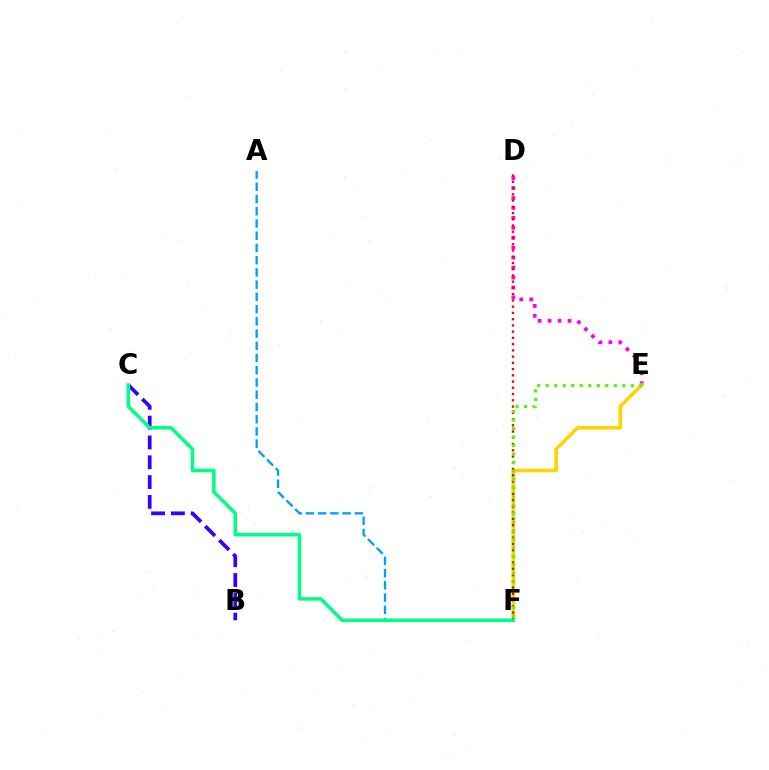{('D', 'E'): [{'color': '#ff00ed', 'line_style': 'dotted', 'thickness': 2.7}], ('A', 'F'): [{'color': '#009eff', 'line_style': 'dashed', 'thickness': 1.66}], ('E', 'F'): [{'color': '#ffd500', 'line_style': 'solid', 'thickness': 2.57}, {'color': '#4fff00', 'line_style': 'dotted', 'thickness': 2.31}], ('D', 'F'): [{'color': '#ff0000', 'line_style': 'dotted', 'thickness': 1.7}], ('B', 'C'): [{'color': '#3700ff', 'line_style': 'dashed', 'thickness': 2.69}], ('C', 'F'): [{'color': '#00ff86', 'line_style': 'solid', 'thickness': 2.53}]}